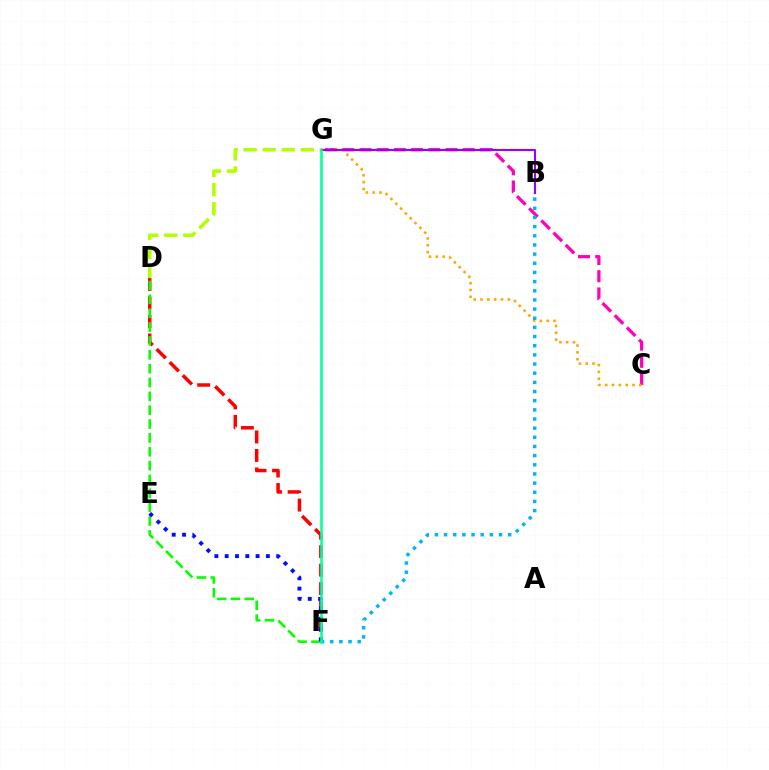{('C', 'G'): [{'color': '#ff00bd', 'line_style': 'dashed', 'thickness': 2.34}, {'color': '#ffa500', 'line_style': 'dotted', 'thickness': 1.85}], ('D', 'F'): [{'color': '#ff0000', 'line_style': 'dashed', 'thickness': 2.51}, {'color': '#08ff00', 'line_style': 'dashed', 'thickness': 1.88}], ('B', 'G'): [{'color': '#9b00ff', 'line_style': 'solid', 'thickness': 1.51}], ('E', 'F'): [{'color': '#0010ff', 'line_style': 'dotted', 'thickness': 2.8}], ('D', 'G'): [{'color': '#b3ff00', 'line_style': 'dashed', 'thickness': 2.59}], ('B', 'F'): [{'color': '#00b5ff', 'line_style': 'dotted', 'thickness': 2.49}], ('F', 'G'): [{'color': '#00ff9d', 'line_style': 'solid', 'thickness': 1.82}]}